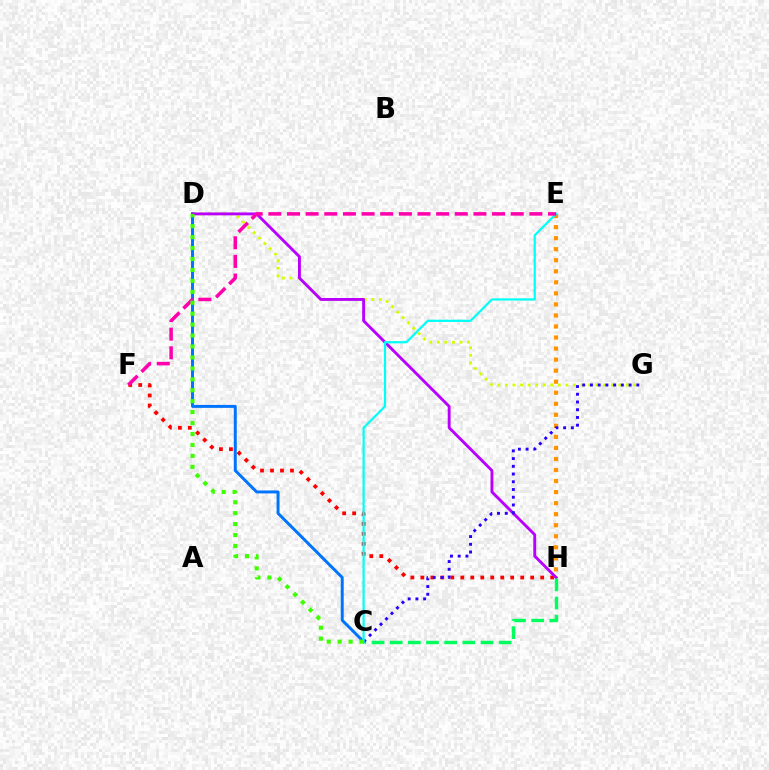{('E', 'H'): [{'color': '#ff9400', 'line_style': 'dotted', 'thickness': 3.0}], ('F', 'H'): [{'color': '#ff0000', 'line_style': 'dotted', 'thickness': 2.71}], ('D', 'G'): [{'color': '#d1ff00', 'line_style': 'dotted', 'thickness': 2.05}], ('C', 'D'): [{'color': '#0074ff', 'line_style': 'solid', 'thickness': 2.14}, {'color': '#3dff00', 'line_style': 'dotted', 'thickness': 2.97}], ('D', 'H'): [{'color': '#b900ff', 'line_style': 'solid', 'thickness': 2.07}], ('C', 'H'): [{'color': '#00ff5c', 'line_style': 'dashed', 'thickness': 2.47}], ('C', 'G'): [{'color': '#2500ff', 'line_style': 'dotted', 'thickness': 2.1}], ('C', 'E'): [{'color': '#00fff6', 'line_style': 'solid', 'thickness': 1.59}], ('E', 'F'): [{'color': '#ff00ac', 'line_style': 'dashed', 'thickness': 2.53}]}